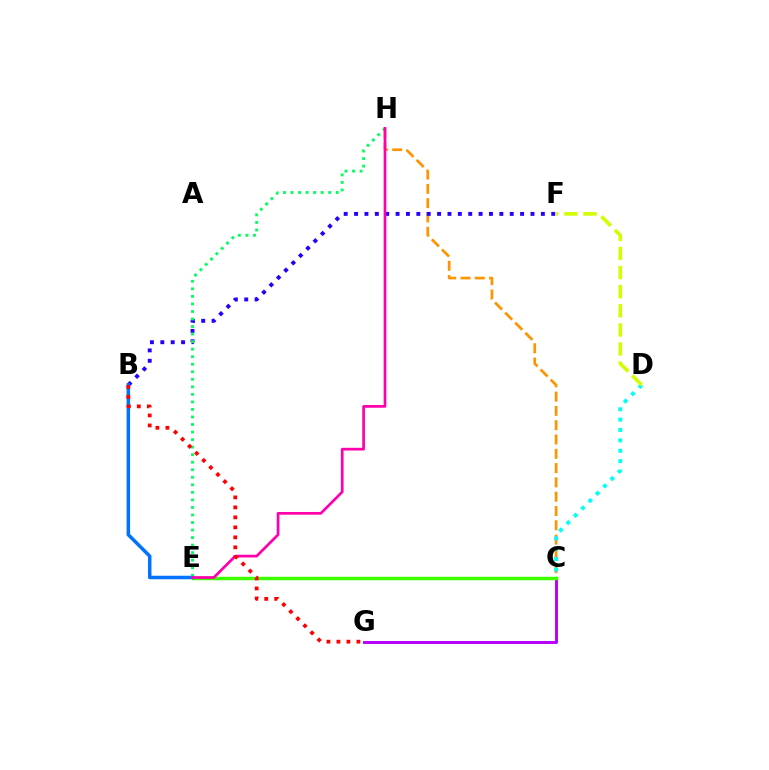{('C', 'G'): [{'color': '#b900ff', 'line_style': 'solid', 'thickness': 2.12}], ('C', 'E'): [{'color': '#3dff00', 'line_style': 'solid', 'thickness': 2.49}], ('C', 'H'): [{'color': '#ff9400', 'line_style': 'dashed', 'thickness': 1.94}], ('B', 'F'): [{'color': '#2500ff', 'line_style': 'dotted', 'thickness': 2.82}], ('B', 'E'): [{'color': '#0074ff', 'line_style': 'solid', 'thickness': 2.53}], ('E', 'H'): [{'color': '#00ff5c', 'line_style': 'dotted', 'thickness': 2.05}, {'color': '#ff00ac', 'line_style': 'solid', 'thickness': 1.95}], ('C', 'D'): [{'color': '#00fff6', 'line_style': 'dotted', 'thickness': 2.82}], ('D', 'F'): [{'color': '#d1ff00', 'line_style': 'dashed', 'thickness': 2.6}], ('B', 'G'): [{'color': '#ff0000', 'line_style': 'dotted', 'thickness': 2.71}]}